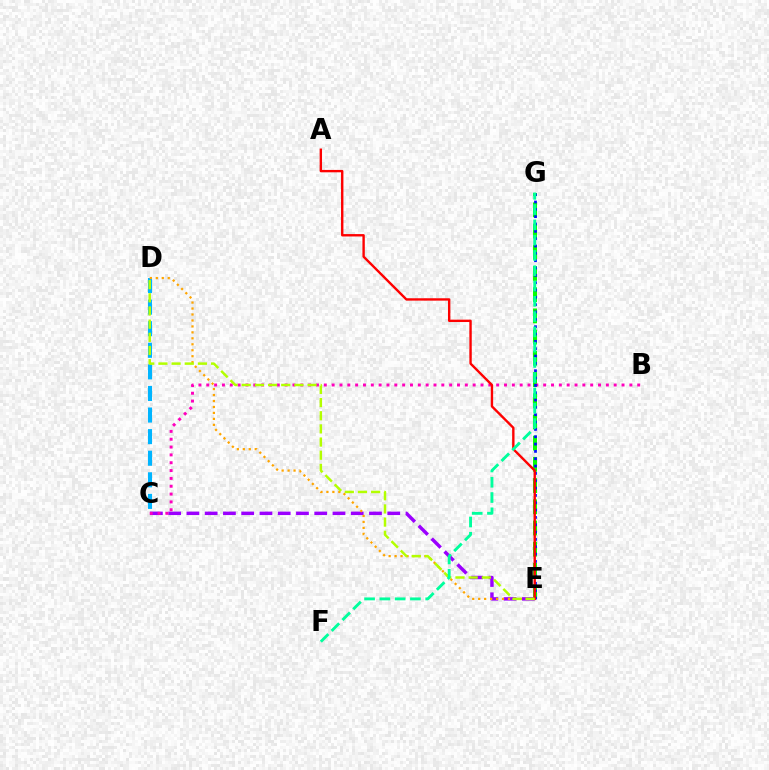{('E', 'G'): [{'color': '#08ff00', 'line_style': 'dashed', 'thickness': 2.88}, {'color': '#0010ff', 'line_style': 'dotted', 'thickness': 1.99}], ('C', 'E'): [{'color': '#9b00ff', 'line_style': 'dashed', 'thickness': 2.48}], ('B', 'C'): [{'color': '#ff00bd', 'line_style': 'dotted', 'thickness': 2.13}], ('C', 'D'): [{'color': '#00b5ff', 'line_style': 'dashed', 'thickness': 2.93}], ('A', 'E'): [{'color': '#ff0000', 'line_style': 'solid', 'thickness': 1.71}], ('D', 'E'): [{'color': '#ffa500', 'line_style': 'dotted', 'thickness': 1.62}, {'color': '#b3ff00', 'line_style': 'dashed', 'thickness': 1.79}], ('F', 'G'): [{'color': '#00ff9d', 'line_style': 'dashed', 'thickness': 2.08}]}